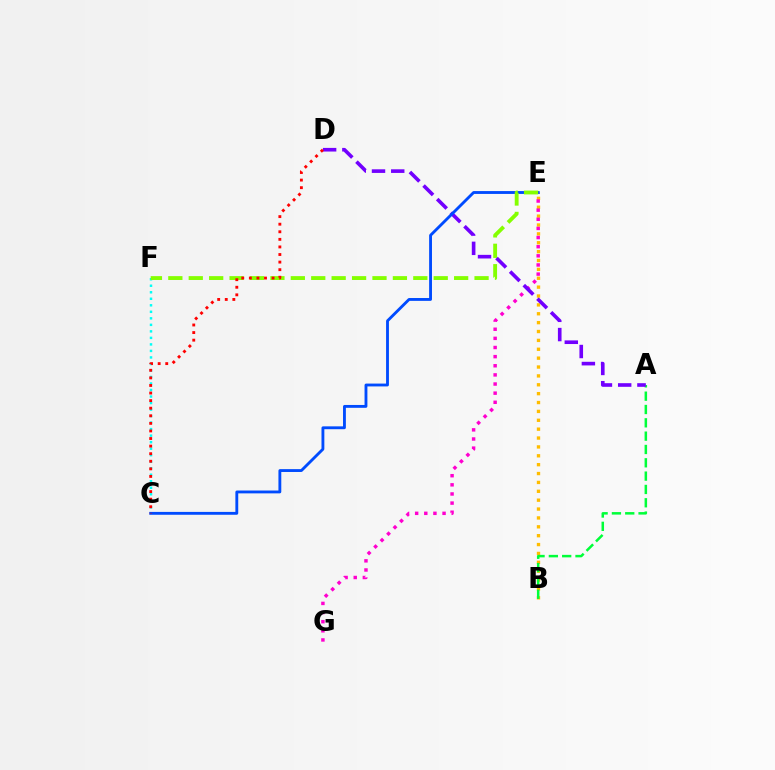{('B', 'E'): [{'color': '#ffbd00', 'line_style': 'dotted', 'thickness': 2.41}], ('E', 'G'): [{'color': '#ff00cf', 'line_style': 'dotted', 'thickness': 2.48}], ('A', 'B'): [{'color': '#00ff39', 'line_style': 'dashed', 'thickness': 1.81}], ('A', 'D'): [{'color': '#7200ff', 'line_style': 'dashed', 'thickness': 2.61}], ('C', 'F'): [{'color': '#00fff6', 'line_style': 'dotted', 'thickness': 1.77}], ('C', 'E'): [{'color': '#004bff', 'line_style': 'solid', 'thickness': 2.05}], ('E', 'F'): [{'color': '#84ff00', 'line_style': 'dashed', 'thickness': 2.77}], ('C', 'D'): [{'color': '#ff0000', 'line_style': 'dotted', 'thickness': 2.06}]}